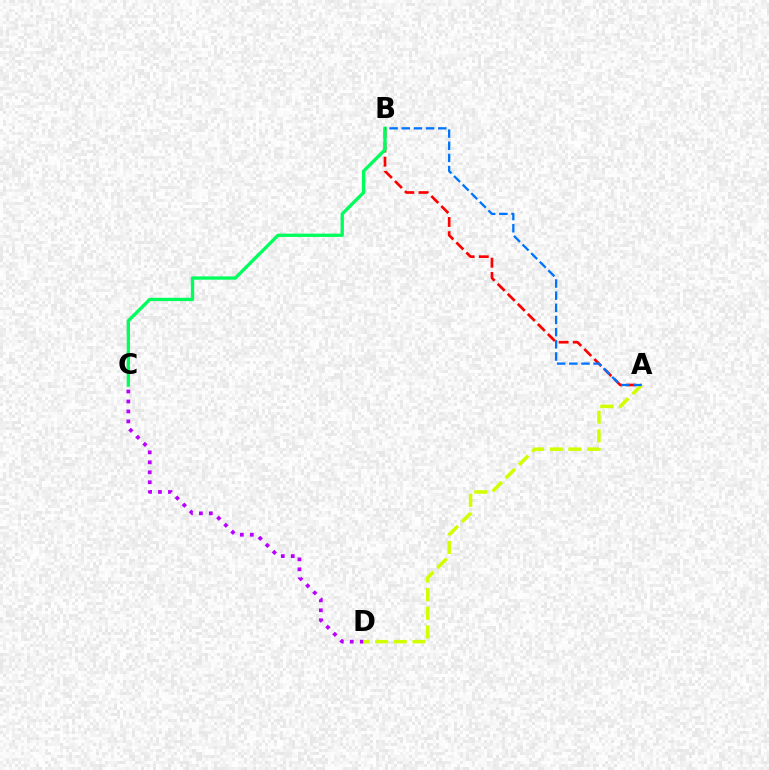{('C', 'D'): [{'color': '#b900ff', 'line_style': 'dotted', 'thickness': 2.71}], ('A', 'B'): [{'color': '#ff0000', 'line_style': 'dashed', 'thickness': 1.93}, {'color': '#0074ff', 'line_style': 'dashed', 'thickness': 1.65}], ('A', 'D'): [{'color': '#d1ff00', 'line_style': 'dashed', 'thickness': 2.53}], ('B', 'C'): [{'color': '#00ff5c', 'line_style': 'solid', 'thickness': 2.39}]}